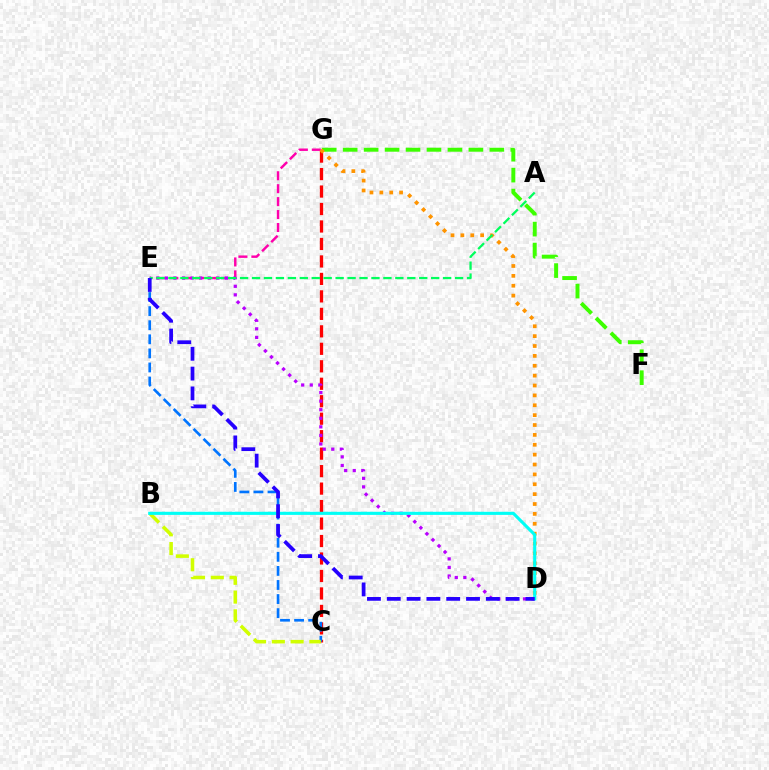{('C', 'G'): [{'color': '#ff0000', 'line_style': 'dashed', 'thickness': 2.37}], ('C', 'E'): [{'color': '#0074ff', 'line_style': 'dashed', 'thickness': 1.91}], ('E', 'G'): [{'color': '#ff00ac', 'line_style': 'dashed', 'thickness': 1.76}], ('D', 'E'): [{'color': '#b900ff', 'line_style': 'dotted', 'thickness': 2.33}, {'color': '#2500ff', 'line_style': 'dashed', 'thickness': 2.69}], ('F', 'G'): [{'color': '#3dff00', 'line_style': 'dashed', 'thickness': 2.85}], ('D', 'G'): [{'color': '#ff9400', 'line_style': 'dotted', 'thickness': 2.68}], ('A', 'E'): [{'color': '#00ff5c', 'line_style': 'dashed', 'thickness': 1.62}], ('B', 'C'): [{'color': '#d1ff00', 'line_style': 'dashed', 'thickness': 2.55}], ('B', 'D'): [{'color': '#00fff6', 'line_style': 'solid', 'thickness': 2.24}]}